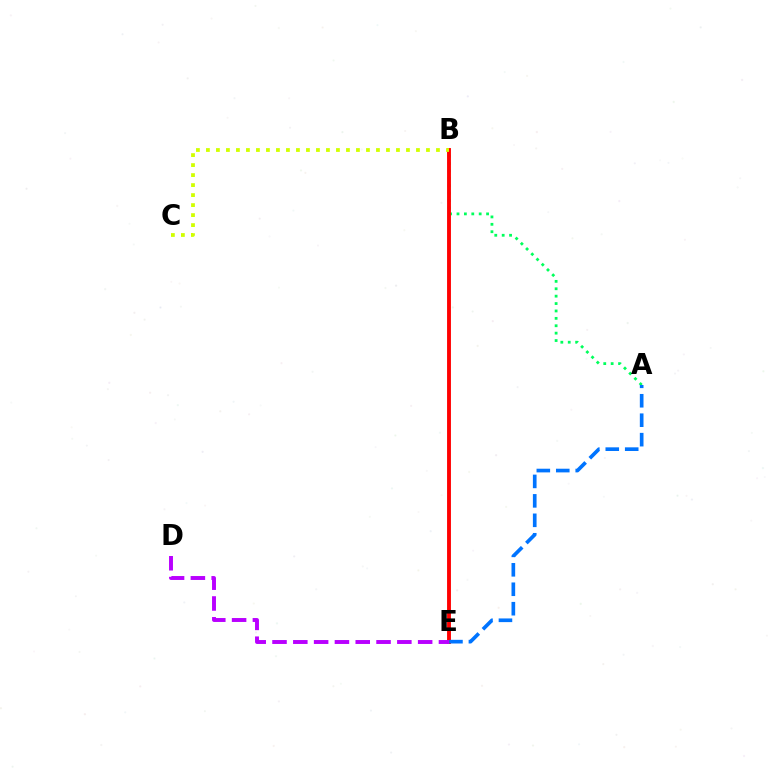{('A', 'B'): [{'color': '#00ff5c', 'line_style': 'dotted', 'thickness': 2.01}], ('B', 'E'): [{'color': '#ff0000', 'line_style': 'solid', 'thickness': 2.79}], ('B', 'C'): [{'color': '#d1ff00', 'line_style': 'dotted', 'thickness': 2.72}], ('A', 'E'): [{'color': '#0074ff', 'line_style': 'dashed', 'thickness': 2.64}], ('D', 'E'): [{'color': '#b900ff', 'line_style': 'dashed', 'thickness': 2.83}]}